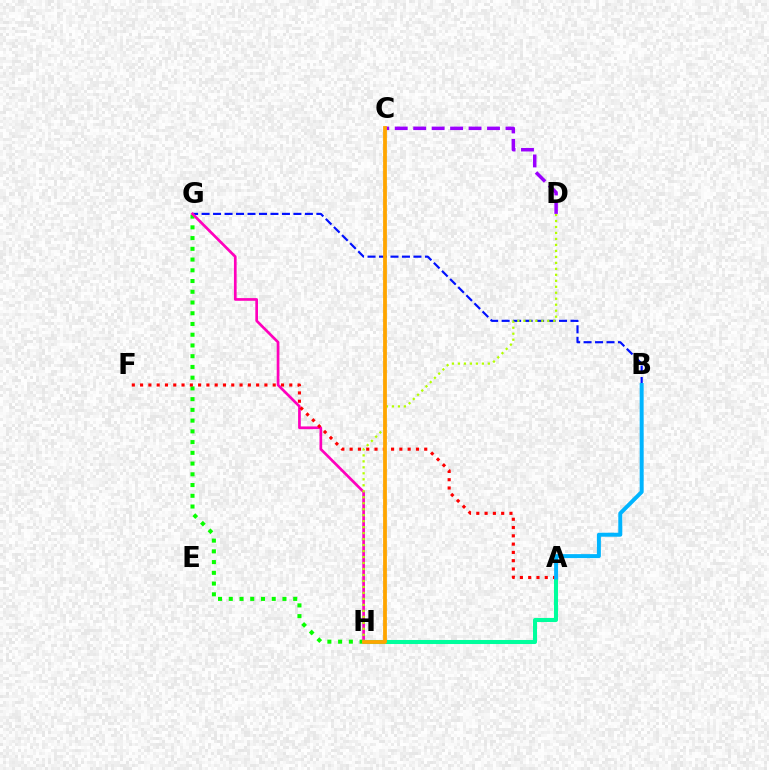{('B', 'G'): [{'color': '#0010ff', 'line_style': 'dashed', 'thickness': 1.56}], ('G', 'H'): [{'color': '#08ff00', 'line_style': 'dotted', 'thickness': 2.92}, {'color': '#ff00bd', 'line_style': 'solid', 'thickness': 1.94}], ('D', 'H'): [{'color': '#b3ff00', 'line_style': 'dotted', 'thickness': 1.62}], ('C', 'D'): [{'color': '#9b00ff', 'line_style': 'dashed', 'thickness': 2.51}], ('A', 'H'): [{'color': '#00ff9d', 'line_style': 'solid', 'thickness': 2.92}], ('A', 'F'): [{'color': '#ff0000', 'line_style': 'dotted', 'thickness': 2.25}], ('A', 'B'): [{'color': '#00b5ff', 'line_style': 'solid', 'thickness': 2.86}], ('C', 'H'): [{'color': '#ffa500', 'line_style': 'solid', 'thickness': 2.73}]}